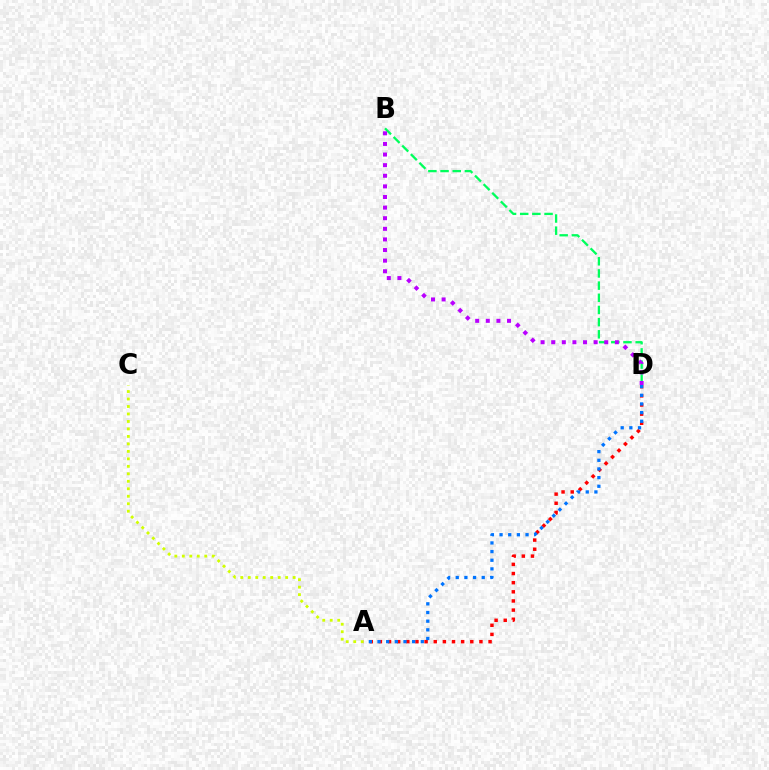{('B', 'D'): [{'color': '#00ff5c', 'line_style': 'dashed', 'thickness': 1.65}, {'color': '#b900ff', 'line_style': 'dotted', 'thickness': 2.88}], ('A', 'D'): [{'color': '#ff0000', 'line_style': 'dotted', 'thickness': 2.48}, {'color': '#0074ff', 'line_style': 'dotted', 'thickness': 2.35}], ('A', 'C'): [{'color': '#d1ff00', 'line_style': 'dotted', 'thickness': 2.03}]}